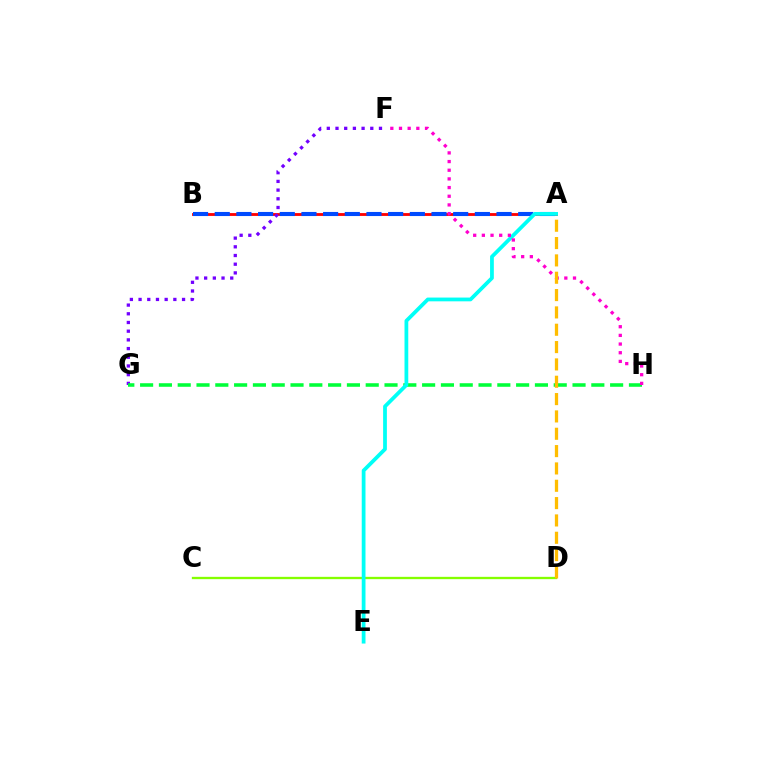{('A', 'B'): [{'color': '#ff0000', 'line_style': 'solid', 'thickness': 2.04}, {'color': '#004bff', 'line_style': 'dashed', 'thickness': 2.94}], ('C', 'D'): [{'color': '#84ff00', 'line_style': 'solid', 'thickness': 1.67}], ('F', 'G'): [{'color': '#7200ff', 'line_style': 'dotted', 'thickness': 2.36}], ('G', 'H'): [{'color': '#00ff39', 'line_style': 'dashed', 'thickness': 2.55}], ('A', 'E'): [{'color': '#00fff6', 'line_style': 'solid', 'thickness': 2.71}], ('F', 'H'): [{'color': '#ff00cf', 'line_style': 'dotted', 'thickness': 2.36}], ('A', 'D'): [{'color': '#ffbd00', 'line_style': 'dashed', 'thickness': 2.36}]}